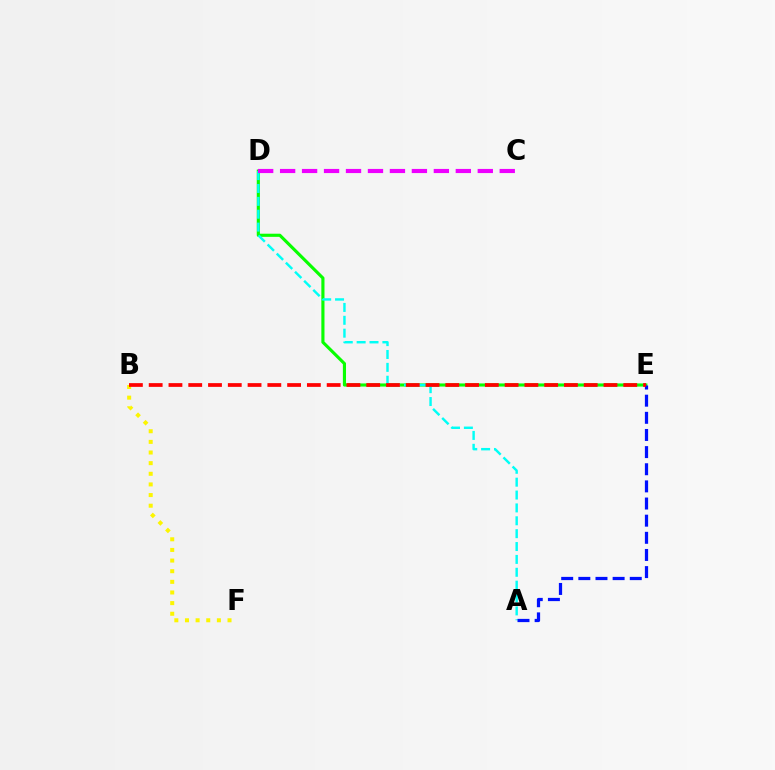{('D', 'E'): [{'color': '#08ff00', 'line_style': 'solid', 'thickness': 2.25}], ('A', 'D'): [{'color': '#00fff6', 'line_style': 'dashed', 'thickness': 1.75}], ('B', 'F'): [{'color': '#fcf500', 'line_style': 'dotted', 'thickness': 2.89}], ('C', 'D'): [{'color': '#ee00ff', 'line_style': 'dashed', 'thickness': 2.98}], ('A', 'E'): [{'color': '#0010ff', 'line_style': 'dashed', 'thickness': 2.33}], ('B', 'E'): [{'color': '#ff0000', 'line_style': 'dashed', 'thickness': 2.69}]}